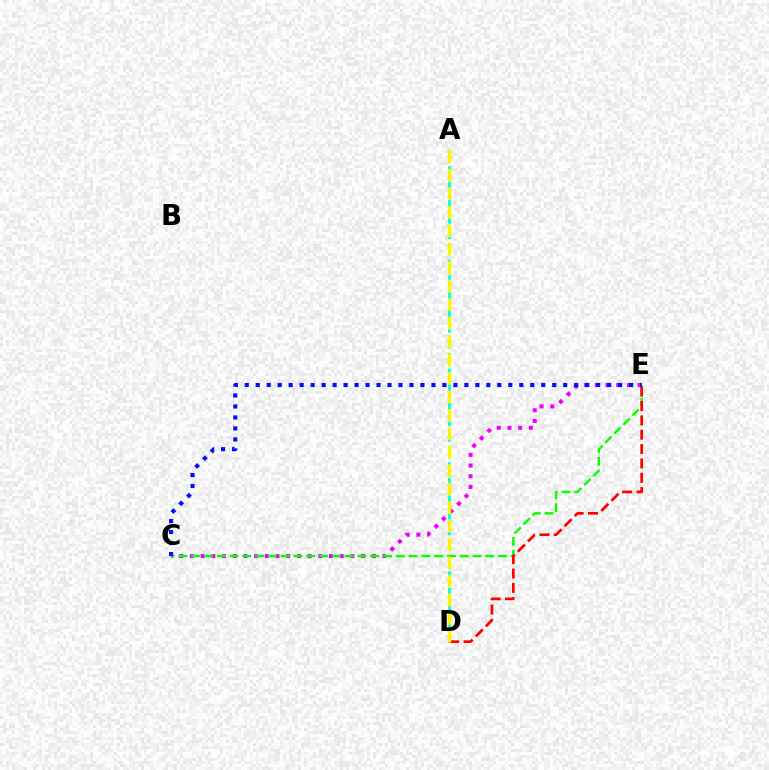{('C', 'E'): [{'color': '#ee00ff', 'line_style': 'dotted', 'thickness': 2.91}, {'color': '#08ff00', 'line_style': 'dashed', 'thickness': 1.74}, {'color': '#0010ff', 'line_style': 'dotted', 'thickness': 2.98}], ('A', 'D'): [{'color': '#00fff6', 'line_style': 'dashed', 'thickness': 2.12}, {'color': '#fcf500', 'line_style': 'dashed', 'thickness': 2.51}], ('D', 'E'): [{'color': '#ff0000', 'line_style': 'dashed', 'thickness': 1.95}]}